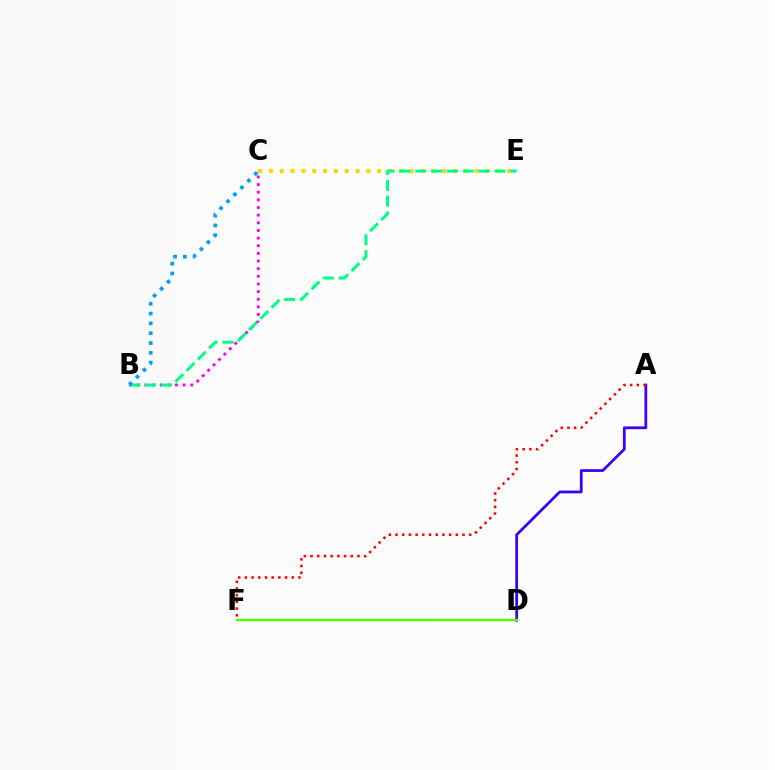{('A', 'D'): [{'color': '#3700ff', 'line_style': 'solid', 'thickness': 1.98}], ('B', 'C'): [{'color': '#ff00ed', 'line_style': 'dotted', 'thickness': 2.08}, {'color': '#009eff', 'line_style': 'dotted', 'thickness': 2.67}], ('C', 'E'): [{'color': '#ffd500', 'line_style': 'dotted', 'thickness': 2.94}], ('B', 'E'): [{'color': '#00ff86', 'line_style': 'dashed', 'thickness': 2.15}], ('D', 'F'): [{'color': '#4fff00', 'line_style': 'solid', 'thickness': 1.71}], ('A', 'F'): [{'color': '#ff0000', 'line_style': 'dotted', 'thickness': 1.82}]}